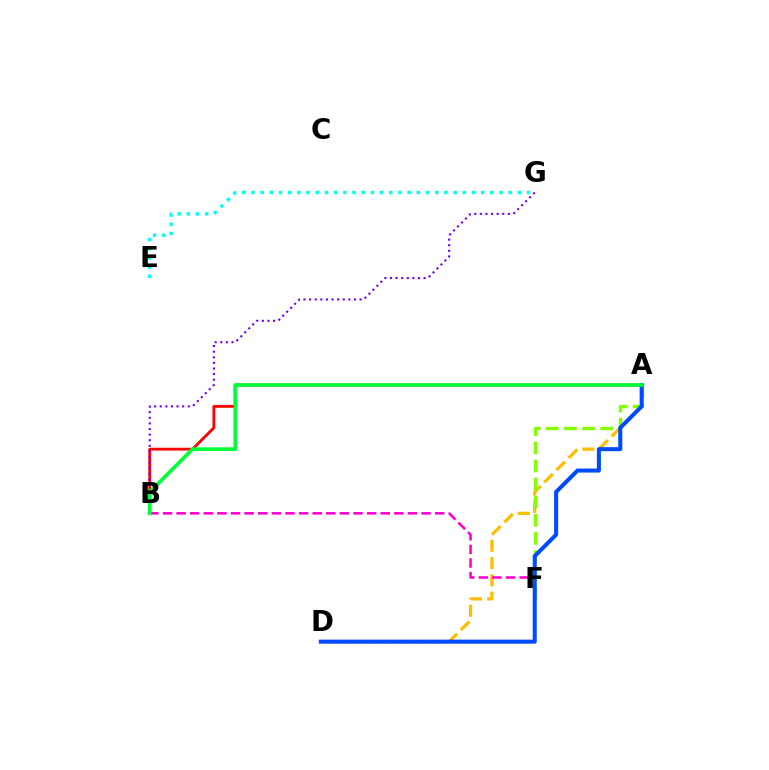{('A', 'D'): [{'color': '#ffbd00', 'line_style': 'dashed', 'thickness': 2.35}, {'color': '#004bff', 'line_style': 'solid', 'thickness': 2.92}], ('A', 'B'): [{'color': '#ff0000', 'line_style': 'solid', 'thickness': 2.04}, {'color': '#00ff39', 'line_style': 'solid', 'thickness': 2.65}], ('B', 'G'): [{'color': '#7200ff', 'line_style': 'dotted', 'thickness': 1.52}], ('A', 'F'): [{'color': '#84ff00', 'line_style': 'dashed', 'thickness': 2.46}], ('B', 'F'): [{'color': '#ff00cf', 'line_style': 'dashed', 'thickness': 1.85}], ('E', 'G'): [{'color': '#00fff6', 'line_style': 'dotted', 'thickness': 2.5}]}